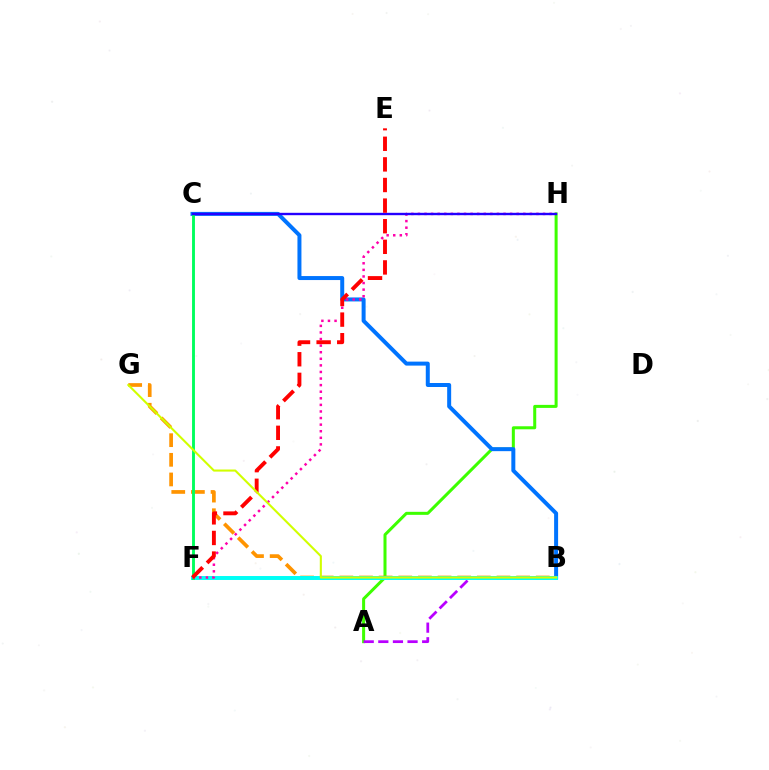{('A', 'H'): [{'color': '#3dff00', 'line_style': 'solid', 'thickness': 2.18}], ('B', 'C'): [{'color': '#0074ff', 'line_style': 'solid', 'thickness': 2.87}], ('A', 'B'): [{'color': '#b900ff', 'line_style': 'dashed', 'thickness': 1.99}], ('B', 'G'): [{'color': '#ff9400', 'line_style': 'dashed', 'thickness': 2.67}, {'color': '#d1ff00', 'line_style': 'solid', 'thickness': 1.51}], ('B', 'F'): [{'color': '#00fff6', 'line_style': 'solid', 'thickness': 2.84}], ('C', 'F'): [{'color': '#00ff5c', 'line_style': 'solid', 'thickness': 2.07}], ('F', 'H'): [{'color': '#ff00ac', 'line_style': 'dotted', 'thickness': 1.79}], ('C', 'H'): [{'color': '#2500ff', 'line_style': 'solid', 'thickness': 1.72}], ('E', 'F'): [{'color': '#ff0000', 'line_style': 'dashed', 'thickness': 2.8}]}